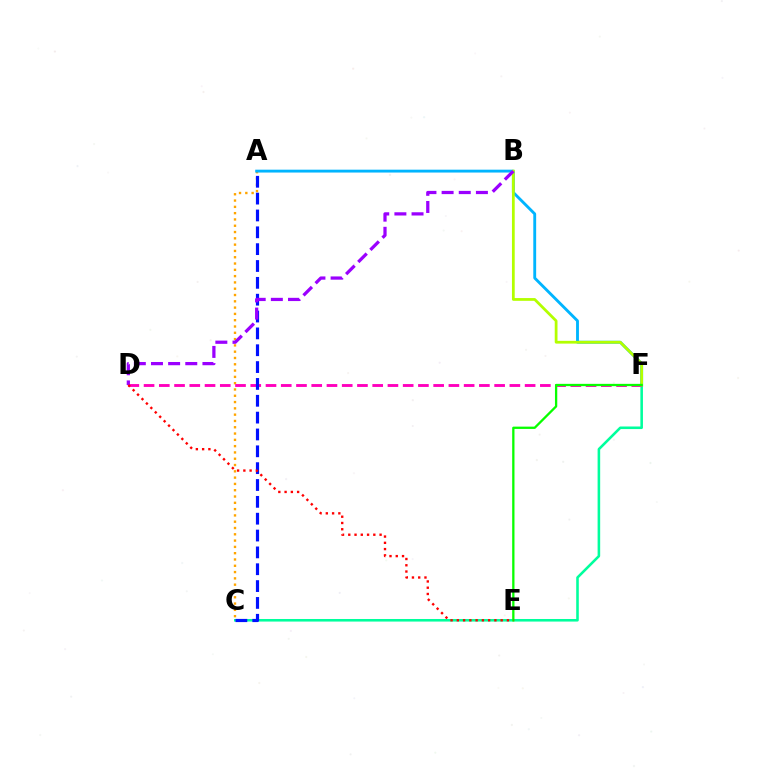{('C', 'F'): [{'color': '#00ff9d', 'line_style': 'solid', 'thickness': 1.85}], ('A', 'C'): [{'color': '#ffa500', 'line_style': 'dotted', 'thickness': 1.71}, {'color': '#0010ff', 'line_style': 'dashed', 'thickness': 2.29}], ('A', 'F'): [{'color': '#00b5ff', 'line_style': 'solid', 'thickness': 2.06}], ('D', 'F'): [{'color': '#ff00bd', 'line_style': 'dashed', 'thickness': 2.07}], ('B', 'F'): [{'color': '#b3ff00', 'line_style': 'solid', 'thickness': 1.99}], ('B', 'D'): [{'color': '#9b00ff', 'line_style': 'dashed', 'thickness': 2.33}], ('E', 'F'): [{'color': '#08ff00', 'line_style': 'solid', 'thickness': 1.65}], ('D', 'E'): [{'color': '#ff0000', 'line_style': 'dotted', 'thickness': 1.7}]}